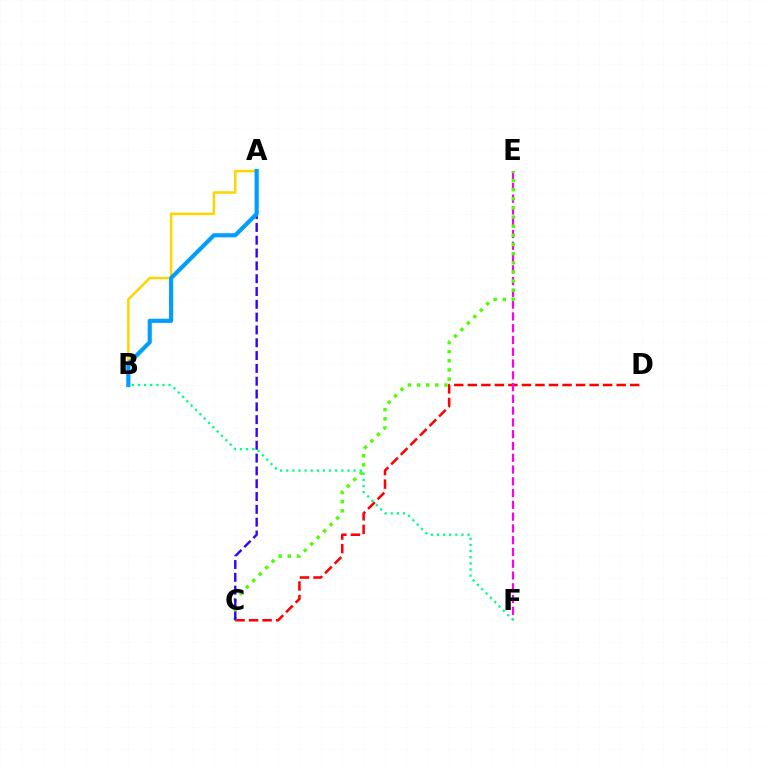{('C', 'D'): [{'color': '#ff0000', 'line_style': 'dashed', 'thickness': 1.84}], ('E', 'F'): [{'color': '#ff00ed', 'line_style': 'dashed', 'thickness': 1.6}], ('A', 'B'): [{'color': '#ffd500', 'line_style': 'solid', 'thickness': 1.82}, {'color': '#009eff', 'line_style': 'solid', 'thickness': 2.99}], ('C', 'E'): [{'color': '#4fff00', 'line_style': 'dotted', 'thickness': 2.48}], ('B', 'F'): [{'color': '#00ff86', 'line_style': 'dotted', 'thickness': 1.66}], ('A', 'C'): [{'color': '#3700ff', 'line_style': 'dashed', 'thickness': 1.74}]}